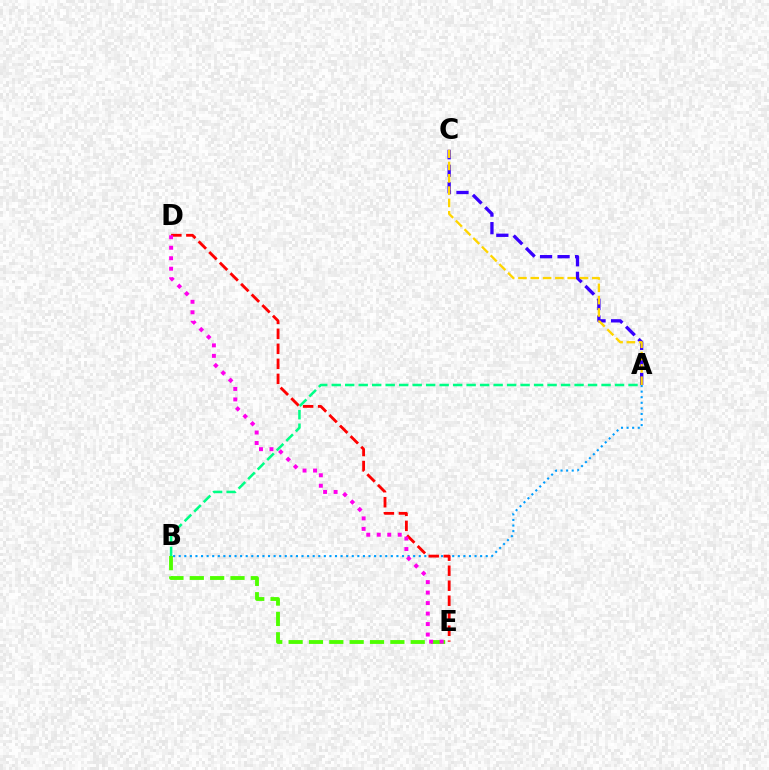{('B', 'E'): [{'color': '#4fff00', 'line_style': 'dashed', 'thickness': 2.76}], ('A', 'C'): [{'color': '#3700ff', 'line_style': 'dashed', 'thickness': 2.38}, {'color': '#ffd500', 'line_style': 'dashed', 'thickness': 1.67}], ('A', 'B'): [{'color': '#009eff', 'line_style': 'dotted', 'thickness': 1.52}, {'color': '#00ff86', 'line_style': 'dashed', 'thickness': 1.83}], ('D', 'E'): [{'color': '#ff0000', 'line_style': 'dashed', 'thickness': 2.04}, {'color': '#ff00ed', 'line_style': 'dotted', 'thickness': 2.85}]}